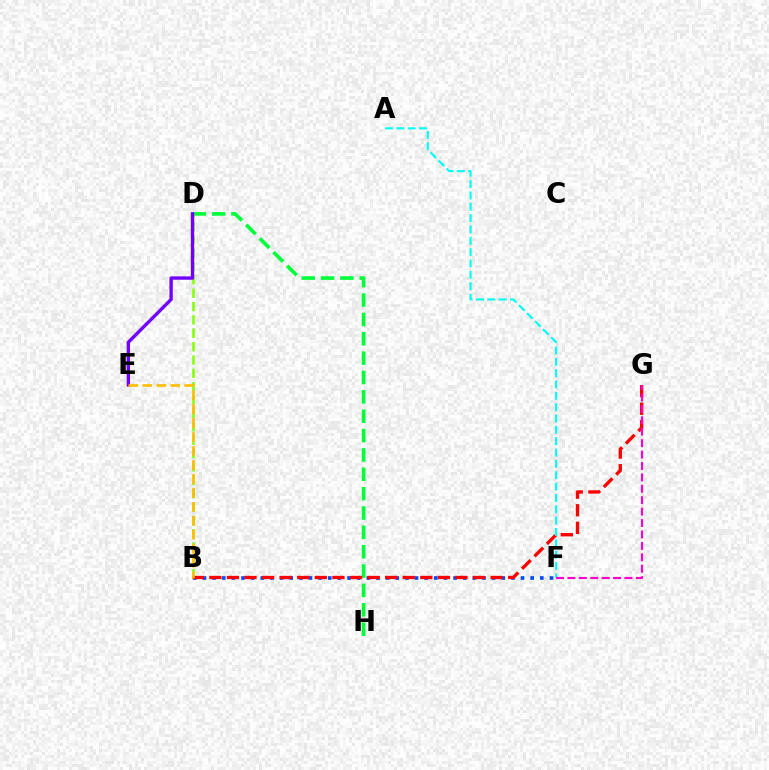{('B', 'F'): [{'color': '#004bff', 'line_style': 'dotted', 'thickness': 2.62}], ('D', 'H'): [{'color': '#00ff39', 'line_style': 'dashed', 'thickness': 2.63}], ('B', 'D'): [{'color': '#84ff00', 'line_style': 'dashed', 'thickness': 1.82}], ('D', 'E'): [{'color': '#7200ff', 'line_style': 'solid', 'thickness': 2.43}], ('B', 'G'): [{'color': '#ff0000', 'line_style': 'dashed', 'thickness': 2.39}], ('A', 'F'): [{'color': '#00fff6', 'line_style': 'dashed', 'thickness': 1.54}], ('F', 'G'): [{'color': '#ff00cf', 'line_style': 'dashed', 'thickness': 1.55}], ('B', 'E'): [{'color': '#ffbd00', 'line_style': 'dashed', 'thickness': 1.9}]}